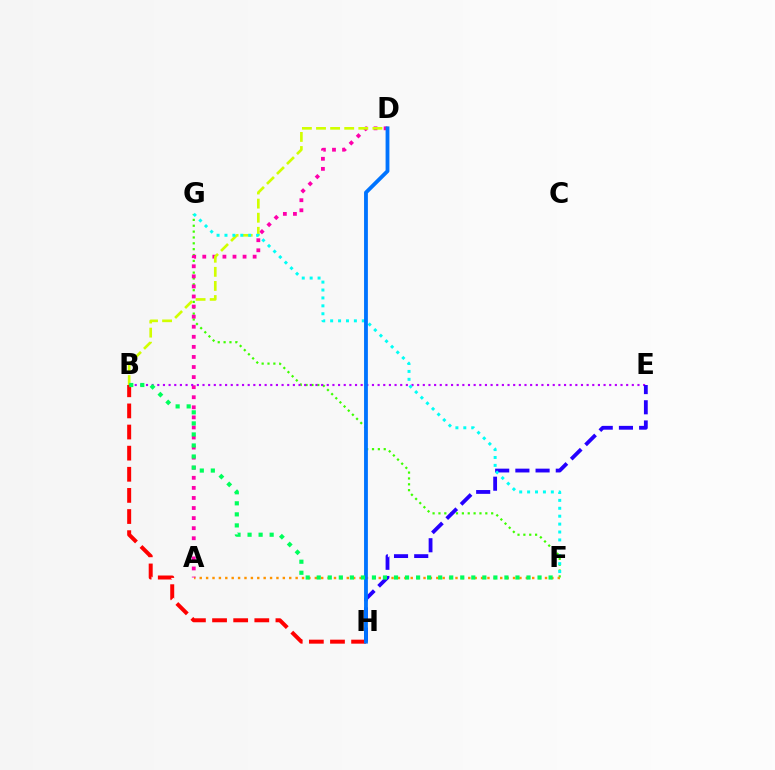{('F', 'G'): [{'color': '#3dff00', 'line_style': 'dotted', 'thickness': 1.59}, {'color': '#00fff6', 'line_style': 'dotted', 'thickness': 2.15}], ('A', 'F'): [{'color': '#ff9400', 'line_style': 'dotted', 'thickness': 1.74}], ('A', 'D'): [{'color': '#ff00ac', 'line_style': 'dotted', 'thickness': 2.74}], ('B', 'D'): [{'color': '#d1ff00', 'line_style': 'dashed', 'thickness': 1.92}], ('B', 'E'): [{'color': '#b900ff', 'line_style': 'dotted', 'thickness': 1.53}], ('E', 'H'): [{'color': '#2500ff', 'line_style': 'dashed', 'thickness': 2.74}], ('B', 'H'): [{'color': '#ff0000', 'line_style': 'dashed', 'thickness': 2.87}], ('D', 'H'): [{'color': '#0074ff', 'line_style': 'solid', 'thickness': 2.75}], ('B', 'F'): [{'color': '#00ff5c', 'line_style': 'dotted', 'thickness': 3.0}]}